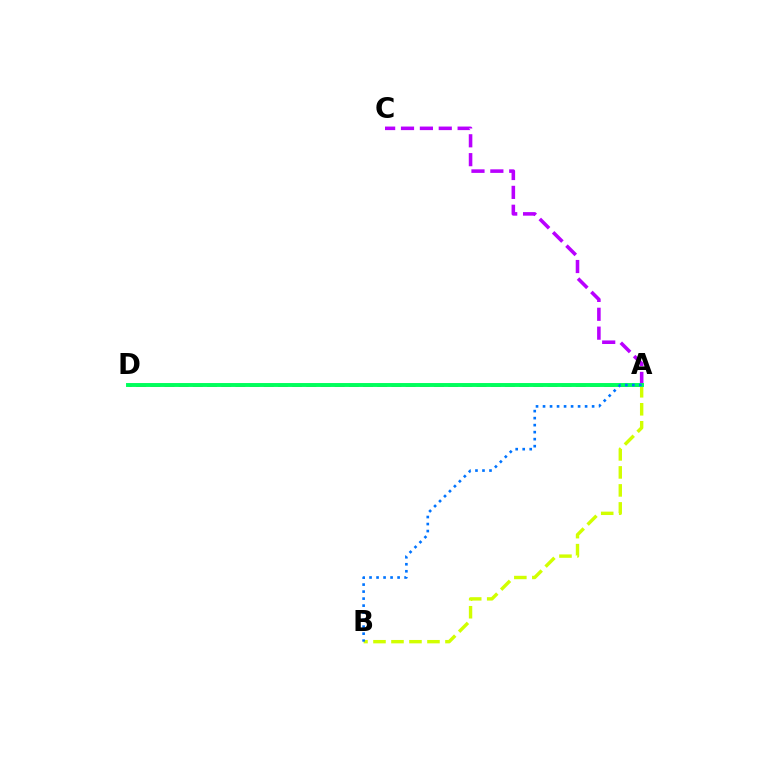{('A', 'D'): [{'color': '#ff0000', 'line_style': 'dashed', 'thickness': 1.93}, {'color': '#00ff5c', 'line_style': 'solid', 'thickness': 2.82}], ('A', 'B'): [{'color': '#d1ff00', 'line_style': 'dashed', 'thickness': 2.44}, {'color': '#0074ff', 'line_style': 'dotted', 'thickness': 1.91}], ('A', 'C'): [{'color': '#b900ff', 'line_style': 'dashed', 'thickness': 2.56}]}